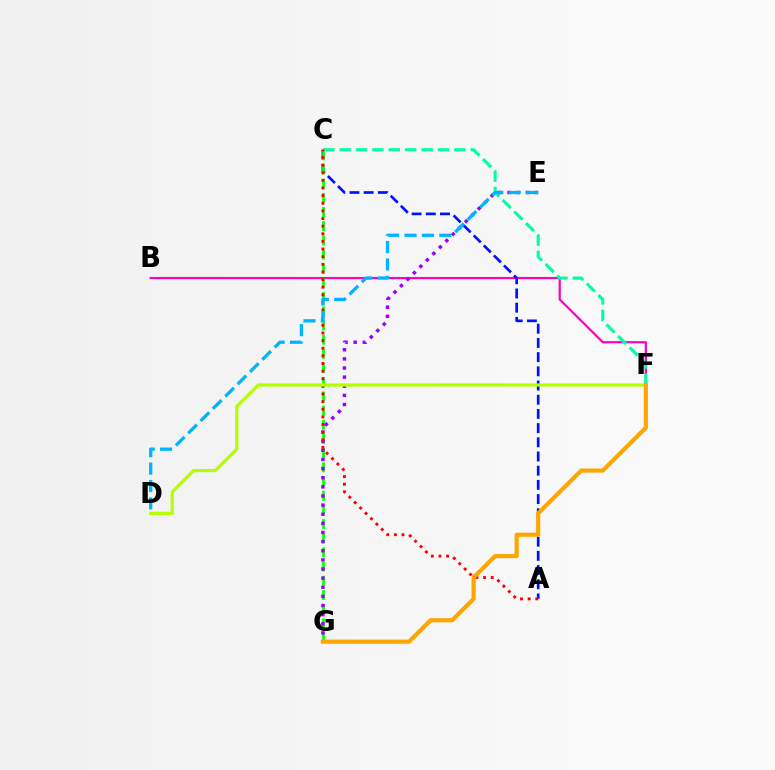{('B', 'F'): [{'color': '#ff00bd', 'line_style': 'solid', 'thickness': 1.58}], ('A', 'C'): [{'color': '#0010ff', 'line_style': 'dashed', 'thickness': 1.93}, {'color': '#ff0000', 'line_style': 'dotted', 'thickness': 2.07}], ('C', 'G'): [{'color': '#08ff00', 'line_style': 'dashed', 'thickness': 1.93}], ('C', 'F'): [{'color': '#00ff9d', 'line_style': 'dashed', 'thickness': 2.23}], ('E', 'G'): [{'color': '#9b00ff', 'line_style': 'dotted', 'thickness': 2.48}], ('D', 'F'): [{'color': '#b3ff00', 'line_style': 'solid', 'thickness': 2.3}], ('D', 'E'): [{'color': '#00b5ff', 'line_style': 'dashed', 'thickness': 2.36}], ('F', 'G'): [{'color': '#ffa500', 'line_style': 'solid', 'thickness': 2.98}]}